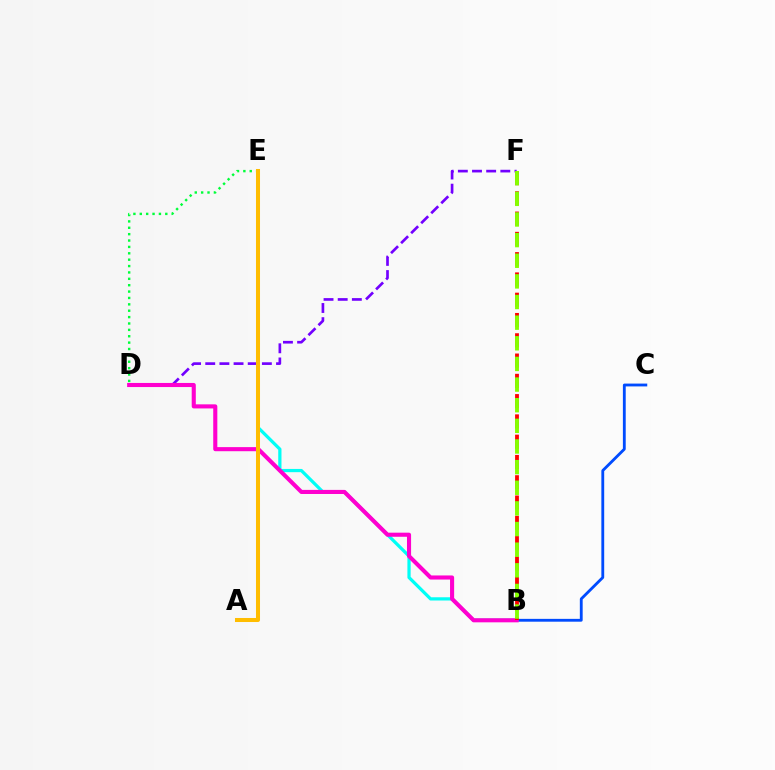{('B', 'C'): [{'color': '#004bff', 'line_style': 'solid', 'thickness': 2.03}], ('B', 'E'): [{'color': '#00fff6', 'line_style': 'solid', 'thickness': 2.33}], ('D', 'F'): [{'color': '#7200ff', 'line_style': 'dashed', 'thickness': 1.92}], ('B', 'D'): [{'color': '#ff00cf', 'line_style': 'solid', 'thickness': 2.95}], ('B', 'F'): [{'color': '#ff0000', 'line_style': 'dashed', 'thickness': 2.76}, {'color': '#84ff00', 'line_style': 'dashed', 'thickness': 2.8}], ('D', 'E'): [{'color': '#00ff39', 'line_style': 'dotted', 'thickness': 1.73}], ('A', 'E'): [{'color': '#ffbd00', 'line_style': 'solid', 'thickness': 2.9}]}